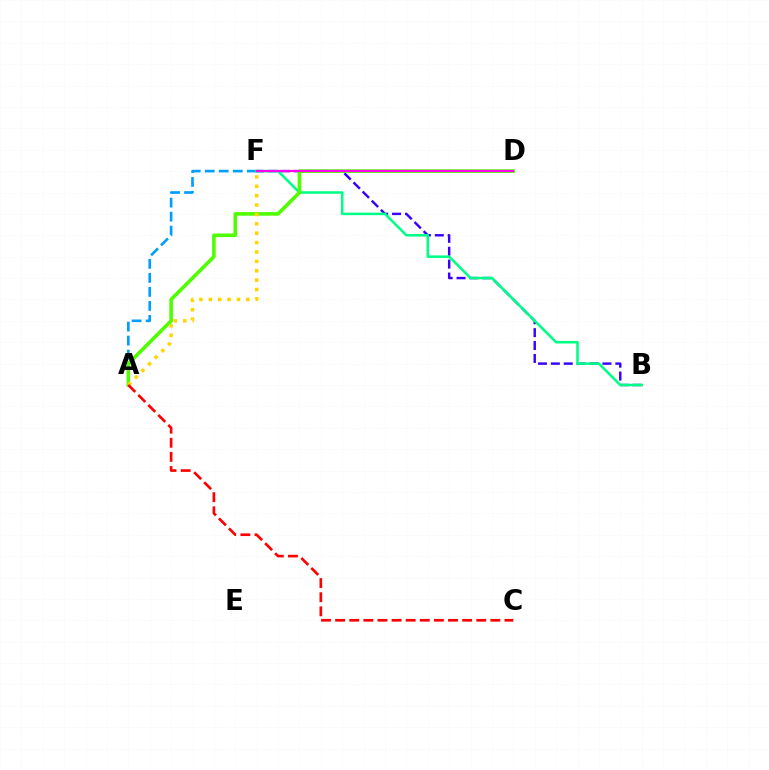{('B', 'F'): [{'color': '#3700ff', 'line_style': 'dashed', 'thickness': 1.75}, {'color': '#00ff86', 'line_style': 'solid', 'thickness': 1.84}], ('A', 'F'): [{'color': '#009eff', 'line_style': 'dashed', 'thickness': 1.9}, {'color': '#ffd500', 'line_style': 'dotted', 'thickness': 2.55}], ('A', 'D'): [{'color': '#4fff00', 'line_style': 'solid', 'thickness': 2.59}], ('D', 'F'): [{'color': '#ff00ed', 'line_style': 'solid', 'thickness': 1.57}], ('A', 'C'): [{'color': '#ff0000', 'line_style': 'dashed', 'thickness': 1.92}]}